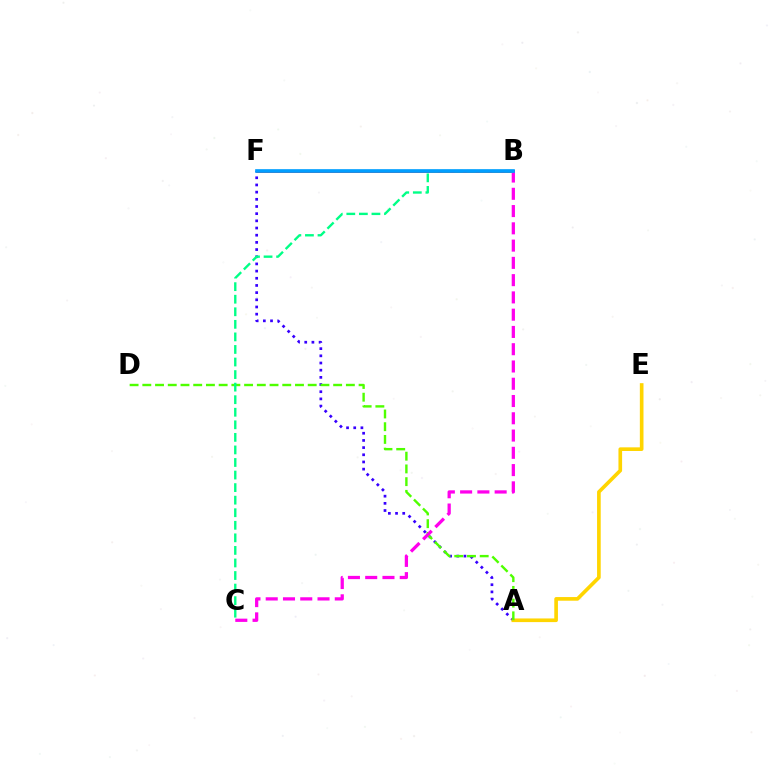{('B', 'F'): [{'color': '#ff0000', 'line_style': 'solid', 'thickness': 1.96}, {'color': '#009eff', 'line_style': 'solid', 'thickness': 2.64}], ('A', 'F'): [{'color': '#3700ff', 'line_style': 'dotted', 'thickness': 1.95}], ('A', 'E'): [{'color': '#ffd500', 'line_style': 'solid', 'thickness': 2.63}], ('A', 'D'): [{'color': '#4fff00', 'line_style': 'dashed', 'thickness': 1.73}], ('B', 'C'): [{'color': '#ff00ed', 'line_style': 'dashed', 'thickness': 2.35}, {'color': '#00ff86', 'line_style': 'dashed', 'thickness': 1.71}]}